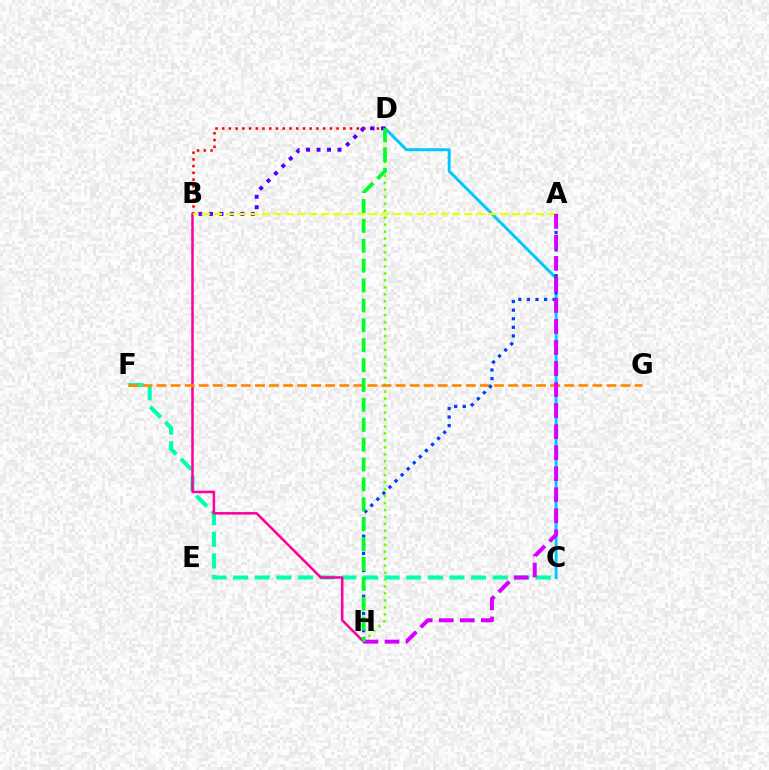{('C', 'D'): [{'color': '#00c7ff', 'line_style': 'solid', 'thickness': 2.12}], ('C', 'F'): [{'color': '#00ffaf', 'line_style': 'dashed', 'thickness': 2.94}], ('B', 'D'): [{'color': '#ff0000', 'line_style': 'dotted', 'thickness': 1.83}, {'color': '#4f00ff', 'line_style': 'dotted', 'thickness': 2.85}], ('B', 'H'): [{'color': '#ff00a0', 'line_style': 'solid', 'thickness': 1.84}], ('D', 'H'): [{'color': '#66ff00', 'line_style': 'dotted', 'thickness': 1.89}, {'color': '#00ff27', 'line_style': 'dashed', 'thickness': 2.7}], ('F', 'G'): [{'color': '#ff8800', 'line_style': 'dashed', 'thickness': 1.91}], ('A', 'B'): [{'color': '#eeff00', 'line_style': 'dashed', 'thickness': 1.62}], ('A', 'H'): [{'color': '#003fff', 'line_style': 'dotted', 'thickness': 2.33}, {'color': '#d600ff', 'line_style': 'dashed', 'thickness': 2.86}]}